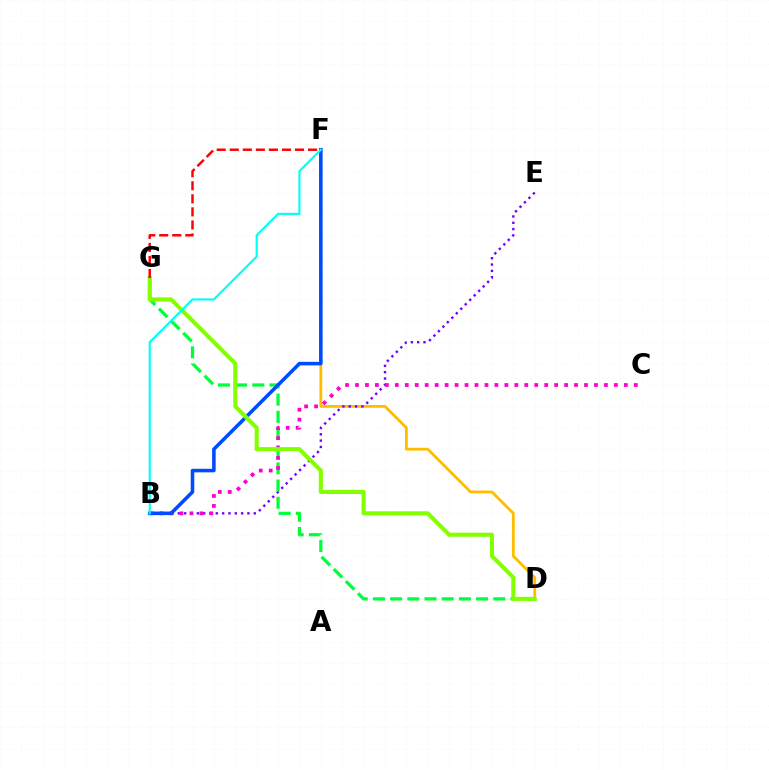{('D', 'F'): [{'color': '#ffbd00', 'line_style': 'solid', 'thickness': 2.02}], ('B', 'E'): [{'color': '#7200ff', 'line_style': 'dotted', 'thickness': 1.72}], ('D', 'G'): [{'color': '#00ff39', 'line_style': 'dashed', 'thickness': 2.34}, {'color': '#84ff00', 'line_style': 'solid', 'thickness': 2.95}], ('B', 'C'): [{'color': '#ff00cf', 'line_style': 'dotted', 'thickness': 2.71}], ('B', 'F'): [{'color': '#004bff', 'line_style': 'solid', 'thickness': 2.56}, {'color': '#00fff6', 'line_style': 'solid', 'thickness': 1.54}], ('F', 'G'): [{'color': '#ff0000', 'line_style': 'dashed', 'thickness': 1.77}]}